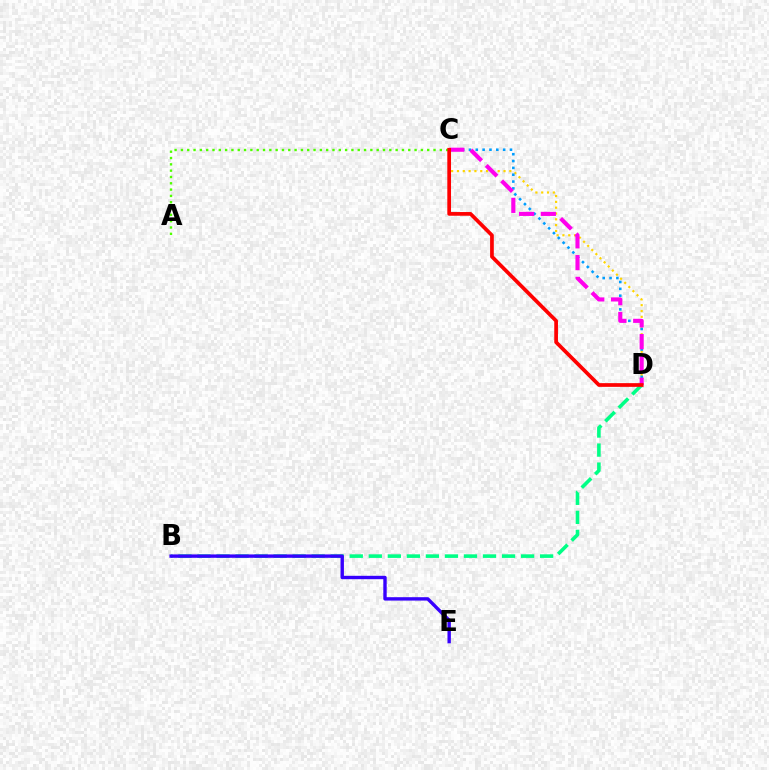{('B', 'D'): [{'color': '#00ff86', 'line_style': 'dashed', 'thickness': 2.59}], ('B', 'E'): [{'color': '#3700ff', 'line_style': 'solid', 'thickness': 2.44}], ('C', 'D'): [{'color': '#ffd500', 'line_style': 'dotted', 'thickness': 1.58}, {'color': '#009eff', 'line_style': 'dotted', 'thickness': 1.86}, {'color': '#ff00ed', 'line_style': 'dashed', 'thickness': 2.96}, {'color': '#ff0000', 'line_style': 'solid', 'thickness': 2.67}], ('A', 'C'): [{'color': '#4fff00', 'line_style': 'dotted', 'thickness': 1.72}]}